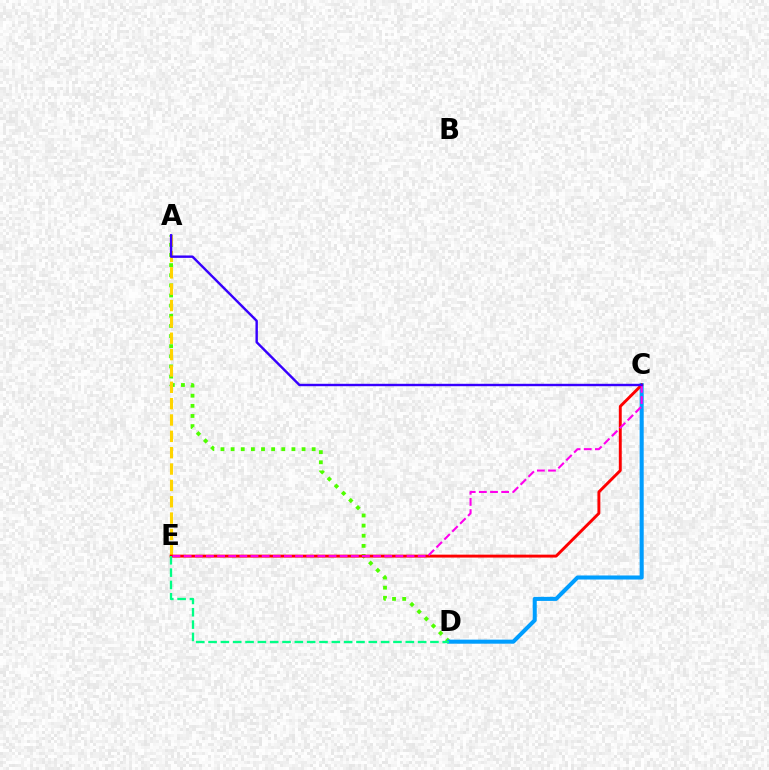{('A', 'D'): [{'color': '#4fff00', 'line_style': 'dotted', 'thickness': 2.75}], ('A', 'E'): [{'color': '#ffd500', 'line_style': 'dashed', 'thickness': 2.22}], ('C', 'D'): [{'color': '#009eff', 'line_style': 'solid', 'thickness': 2.92}], ('C', 'E'): [{'color': '#ff0000', 'line_style': 'solid', 'thickness': 2.1}, {'color': '#ff00ed', 'line_style': 'dashed', 'thickness': 1.51}], ('D', 'E'): [{'color': '#00ff86', 'line_style': 'dashed', 'thickness': 1.67}], ('A', 'C'): [{'color': '#3700ff', 'line_style': 'solid', 'thickness': 1.74}]}